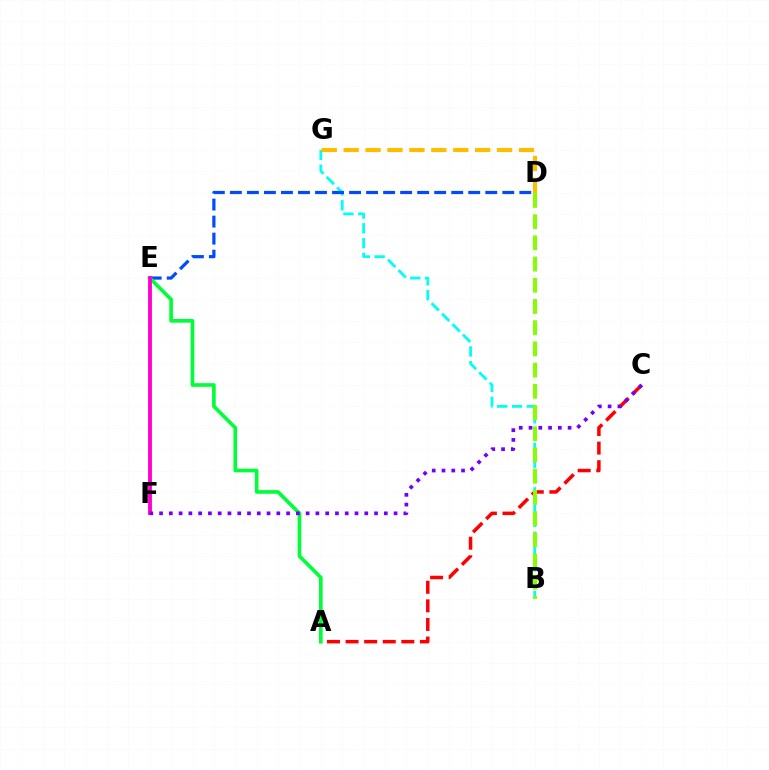{('B', 'G'): [{'color': '#00fff6', 'line_style': 'dashed', 'thickness': 2.01}], ('D', 'G'): [{'color': '#ffbd00', 'line_style': 'dashed', 'thickness': 2.98}], ('A', 'C'): [{'color': '#ff0000', 'line_style': 'dashed', 'thickness': 2.52}], ('D', 'E'): [{'color': '#004bff', 'line_style': 'dashed', 'thickness': 2.31}], ('A', 'E'): [{'color': '#00ff39', 'line_style': 'solid', 'thickness': 2.64}], ('B', 'D'): [{'color': '#84ff00', 'line_style': 'dashed', 'thickness': 2.88}], ('E', 'F'): [{'color': '#ff00cf', 'line_style': 'solid', 'thickness': 2.77}], ('C', 'F'): [{'color': '#7200ff', 'line_style': 'dotted', 'thickness': 2.65}]}